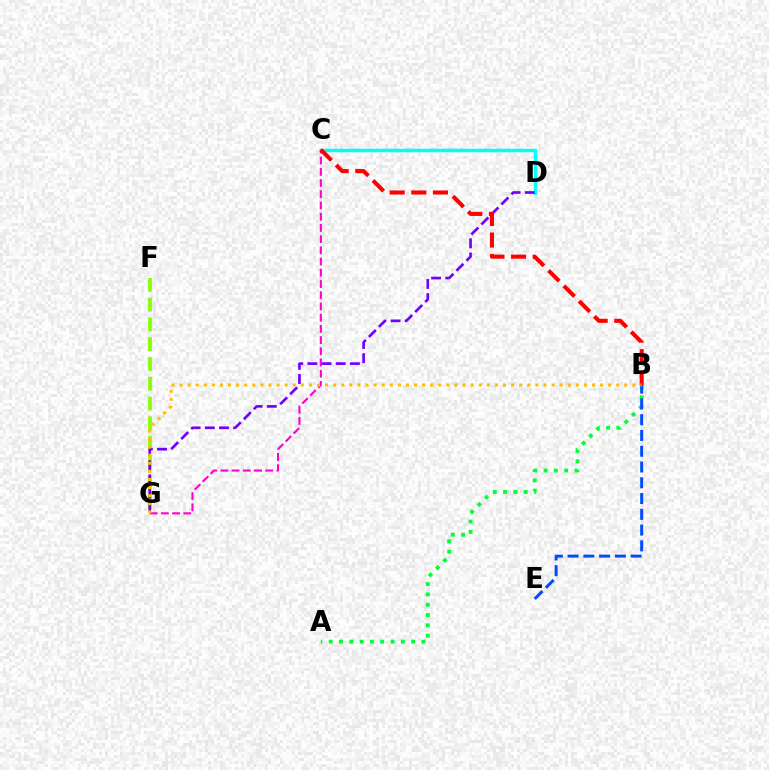{('F', 'G'): [{'color': '#84ff00', 'line_style': 'dashed', 'thickness': 2.69}], ('C', 'D'): [{'color': '#00fff6', 'line_style': 'solid', 'thickness': 2.5}], ('A', 'B'): [{'color': '#00ff39', 'line_style': 'dotted', 'thickness': 2.8}], ('D', 'G'): [{'color': '#7200ff', 'line_style': 'dashed', 'thickness': 1.92}], ('C', 'G'): [{'color': '#ff00cf', 'line_style': 'dashed', 'thickness': 1.52}], ('B', 'E'): [{'color': '#004bff', 'line_style': 'dashed', 'thickness': 2.14}], ('B', 'C'): [{'color': '#ff0000', 'line_style': 'dashed', 'thickness': 2.94}], ('B', 'G'): [{'color': '#ffbd00', 'line_style': 'dotted', 'thickness': 2.2}]}